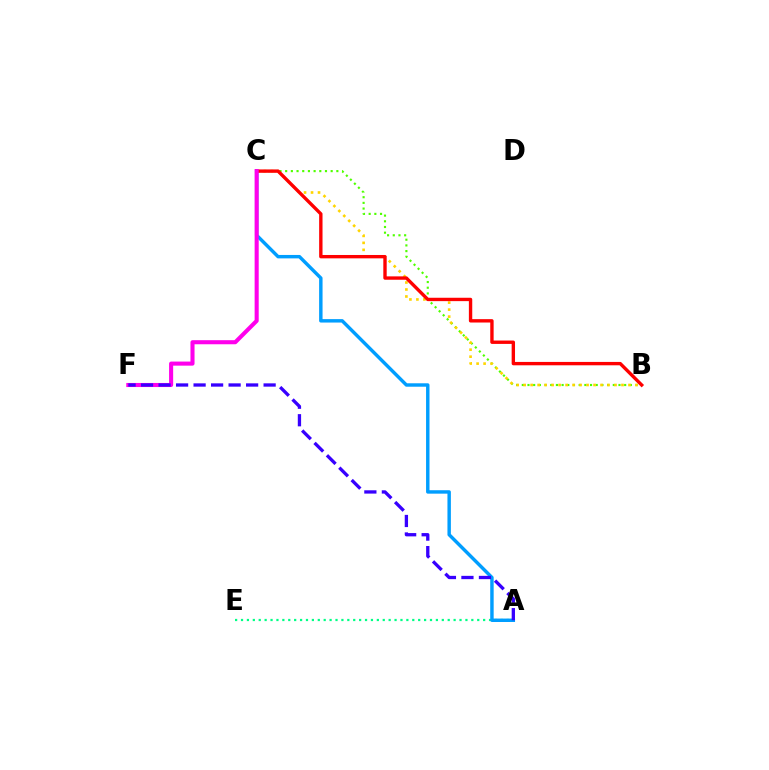{('B', 'C'): [{'color': '#4fff00', 'line_style': 'dotted', 'thickness': 1.55}, {'color': '#ffd500', 'line_style': 'dotted', 'thickness': 1.9}, {'color': '#ff0000', 'line_style': 'solid', 'thickness': 2.43}], ('A', 'E'): [{'color': '#00ff86', 'line_style': 'dotted', 'thickness': 1.6}], ('A', 'C'): [{'color': '#009eff', 'line_style': 'solid', 'thickness': 2.47}], ('C', 'F'): [{'color': '#ff00ed', 'line_style': 'solid', 'thickness': 2.94}], ('A', 'F'): [{'color': '#3700ff', 'line_style': 'dashed', 'thickness': 2.38}]}